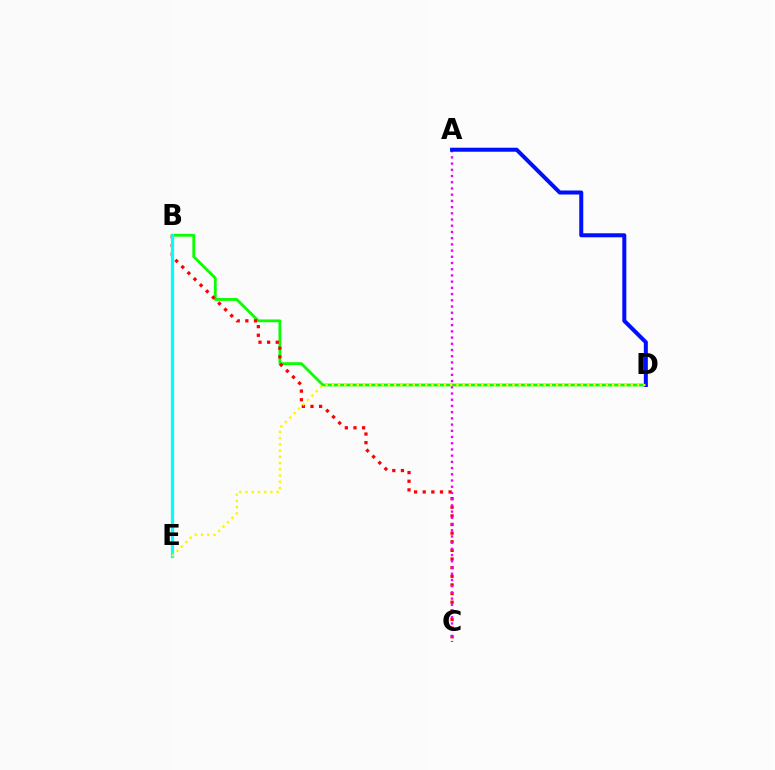{('B', 'D'): [{'color': '#08ff00', 'line_style': 'solid', 'thickness': 2.01}], ('B', 'C'): [{'color': '#ff0000', 'line_style': 'dotted', 'thickness': 2.35}], ('B', 'E'): [{'color': '#00fff6', 'line_style': 'solid', 'thickness': 2.33}], ('A', 'C'): [{'color': '#ee00ff', 'line_style': 'dotted', 'thickness': 1.69}], ('A', 'D'): [{'color': '#0010ff', 'line_style': 'solid', 'thickness': 2.89}], ('D', 'E'): [{'color': '#fcf500', 'line_style': 'dotted', 'thickness': 1.69}]}